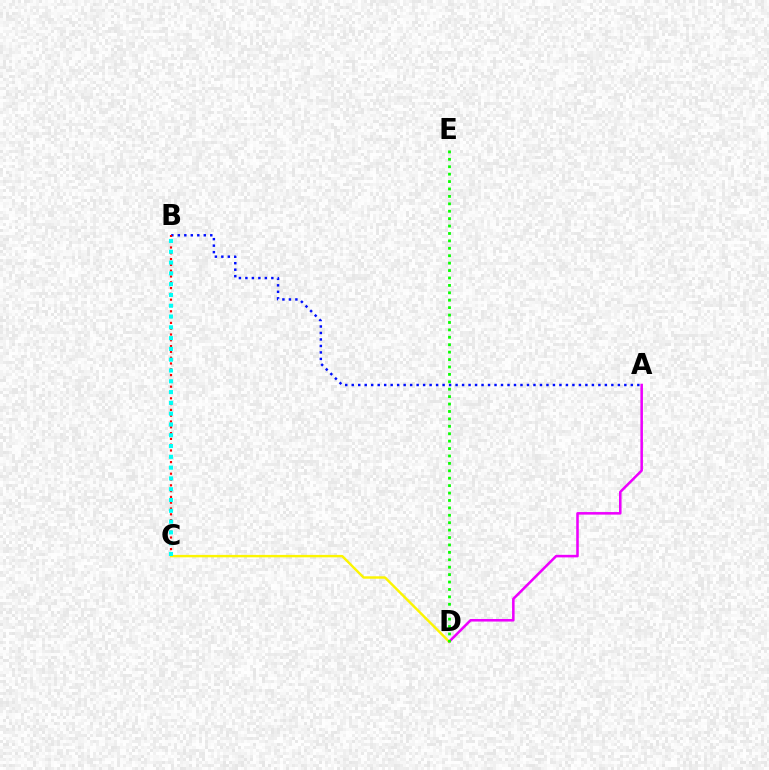{('A', 'D'): [{'color': '#ee00ff', 'line_style': 'solid', 'thickness': 1.84}], ('A', 'B'): [{'color': '#0010ff', 'line_style': 'dotted', 'thickness': 1.76}], ('C', 'D'): [{'color': '#fcf500', 'line_style': 'solid', 'thickness': 1.75}], ('B', 'C'): [{'color': '#ff0000', 'line_style': 'dotted', 'thickness': 1.58}, {'color': '#00fff6', 'line_style': 'dotted', 'thickness': 2.93}], ('D', 'E'): [{'color': '#08ff00', 'line_style': 'dotted', 'thickness': 2.01}]}